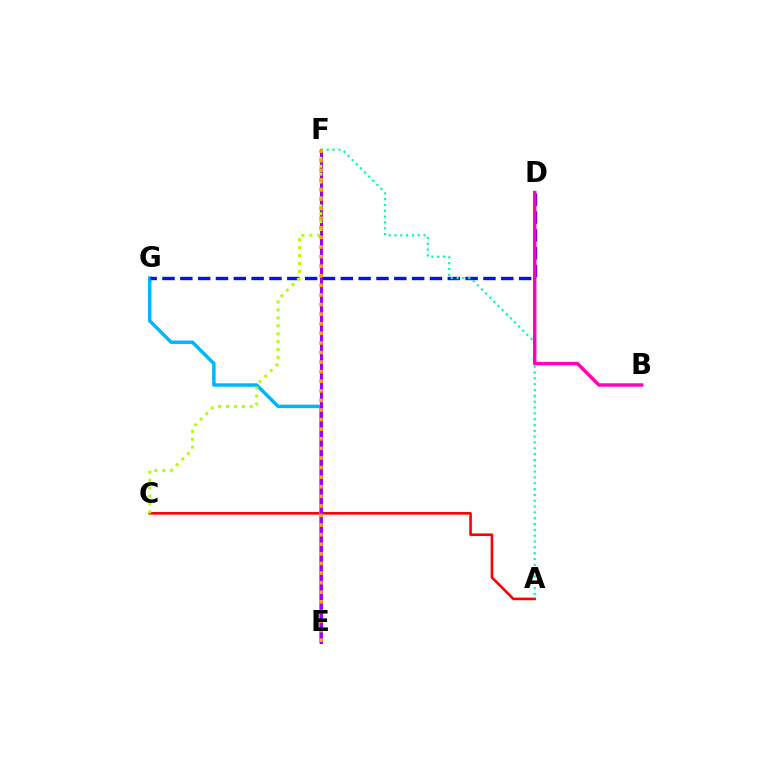{('A', 'C'): [{'color': '#ff0000', 'line_style': 'solid', 'thickness': 1.88}], ('E', 'G'): [{'color': '#00b5ff', 'line_style': 'solid', 'thickness': 2.49}], ('E', 'F'): [{'color': '#08ff00', 'line_style': 'solid', 'thickness': 1.57}, {'color': '#9b00ff', 'line_style': 'solid', 'thickness': 2.14}, {'color': '#ffa500', 'line_style': 'dotted', 'thickness': 2.61}], ('D', 'G'): [{'color': '#0010ff', 'line_style': 'dashed', 'thickness': 2.42}], ('A', 'F'): [{'color': '#00ff9d', 'line_style': 'dotted', 'thickness': 1.58}], ('B', 'D'): [{'color': '#ff00bd', 'line_style': 'solid', 'thickness': 2.47}], ('C', 'F'): [{'color': '#b3ff00', 'line_style': 'dotted', 'thickness': 2.15}]}